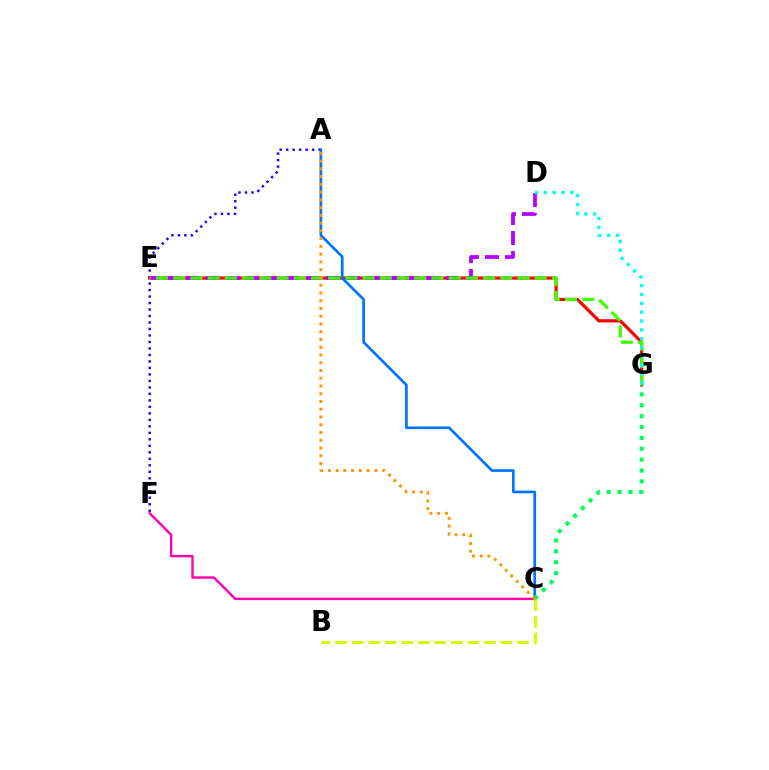{('A', 'F'): [{'color': '#2500ff', 'line_style': 'dotted', 'thickness': 1.76}], ('E', 'G'): [{'color': '#ff0000', 'line_style': 'solid', 'thickness': 2.3}, {'color': '#3dff00', 'line_style': 'dashed', 'thickness': 2.34}], ('C', 'F'): [{'color': '#ff00ac', 'line_style': 'solid', 'thickness': 1.72}], ('D', 'E'): [{'color': '#b900ff', 'line_style': 'dashed', 'thickness': 2.72}], ('D', 'G'): [{'color': '#00fff6', 'line_style': 'dotted', 'thickness': 2.4}], ('A', 'C'): [{'color': '#0074ff', 'line_style': 'solid', 'thickness': 1.94}, {'color': '#ff9400', 'line_style': 'dotted', 'thickness': 2.11}], ('C', 'G'): [{'color': '#00ff5c', 'line_style': 'dotted', 'thickness': 2.95}], ('B', 'C'): [{'color': '#d1ff00', 'line_style': 'dashed', 'thickness': 2.25}]}